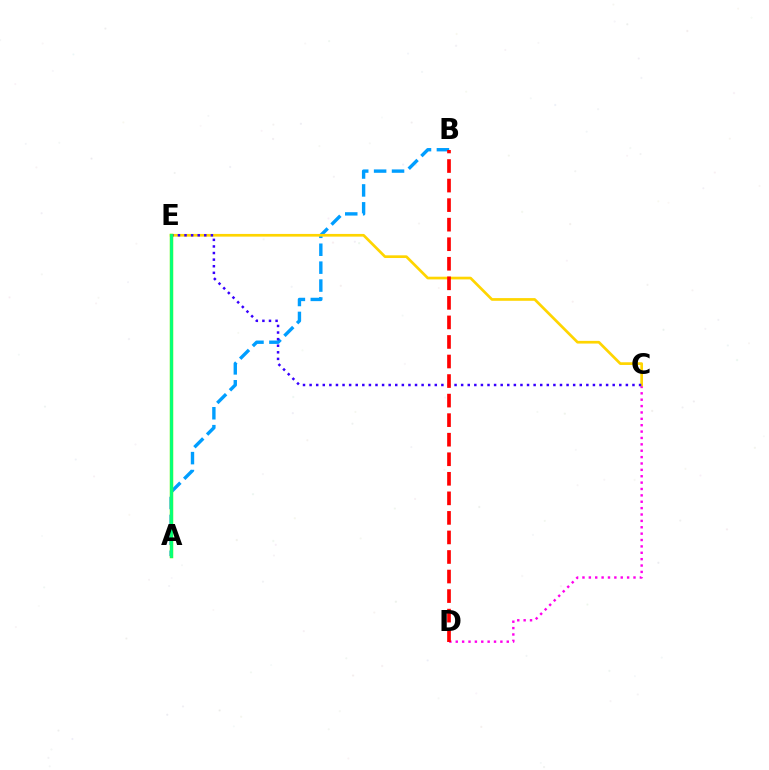{('A', 'B'): [{'color': '#009eff', 'line_style': 'dashed', 'thickness': 2.43}], ('C', 'D'): [{'color': '#ff00ed', 'line_style': 'dotted', 'thickness': 1.73}], ('C', 'E'): [{'color': '#ffd500', 'line_style': 'solid', 'thickness': 1.94}, {'color': '#3700ff', 'line_style': 'dotted', 'thickness': 1.79}], ('A', 'E'): [{'color': '#4fff00', 'line_style': 'solid', 'thickness': 2.5}, {'color': '#00ff86', 'line_style': 'solid', 'thickness': 1.88}], ('B', 'D'): [{'color': '#ff0000', 'line_style': 'dashed', 'thickness': 2.66}]}